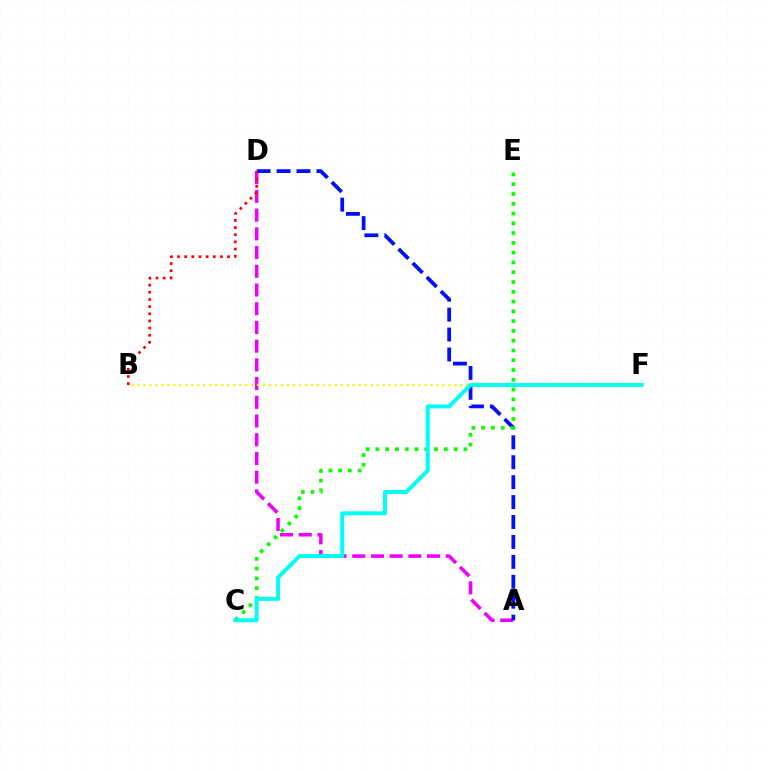{('A', 'D'): [{'color': '#ee00ff', 'line_style': 'dashed', 'thickness': 2.54}, {'color': '#0010ff', 'line_style': 'dashed', 'thickness': 2.71}], ('B', 'F'): [{'color': '#fcf500', 'line_style': 'dotted', 'thickness': 1.63}], ('C', 'E'): [{'color': '#08ff00', 'line_style': 'dotted', 'thickness': 2.66}], ('C', 'F'): [{'color': '#00fff6', 'line_style': 'solid', 'thickness': 2.85}], ('B', 'D'): [{'color': '#ff0000', 'line_style': 'dotted', 'thickness': 1.94}]}